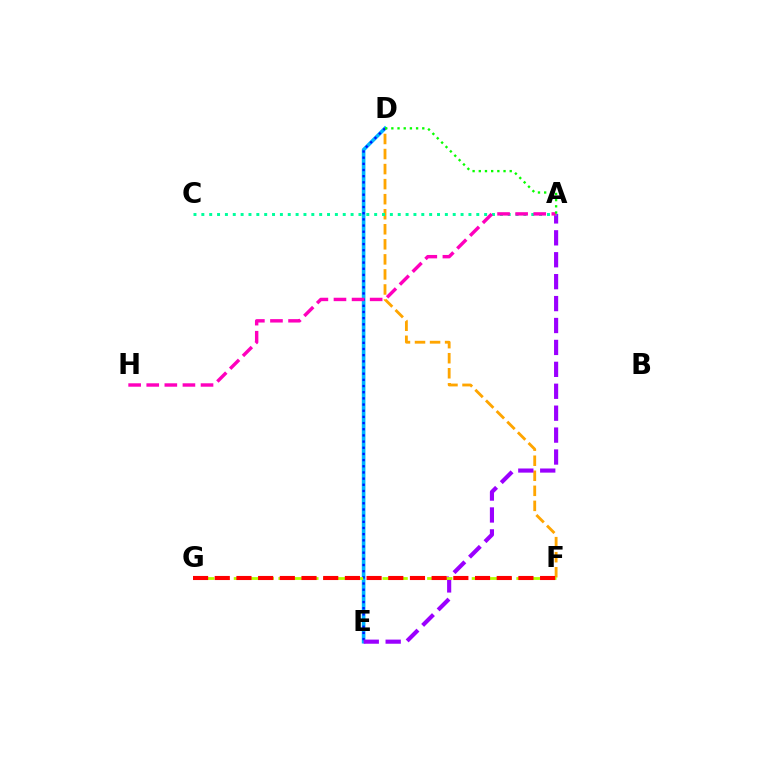{('D', 'E'): [{'color': '#00b5ff', 'line_style': 'solid', 'thickness': 2.61}, {'color': '#0010ff', 'line_style': 'dotted', 'thickness': 1.68}], ('D', 'F'): [{'color': '#ffa500', 'line_style': 'dashed', 'thickness': 2.04}], ('A', 'E'): [{'color': '#9b00ff', 'line_style': 'dashed', 'thickness': 2.98}], ('F', 'G'): [{'color': '#b3ff00', 'line_style': 'dashed', 'thickness': 2.02}, {'color': '#ff0000', 'line_style': 'dashed', 'thickness': 2.95}], ('A', 'C'): [{'color': '#00ff9d', 'line_style': 'dotted', 'thickness': 2.13}], ('A', 'H'): [{'color': '#ff00bd', 'line_style': 'dashed', 'thickness': 2.46}], ('A', 'D'): [{'color': '#08ff00', 'line_style': 'dotted', 'thickness': 1.68}]}